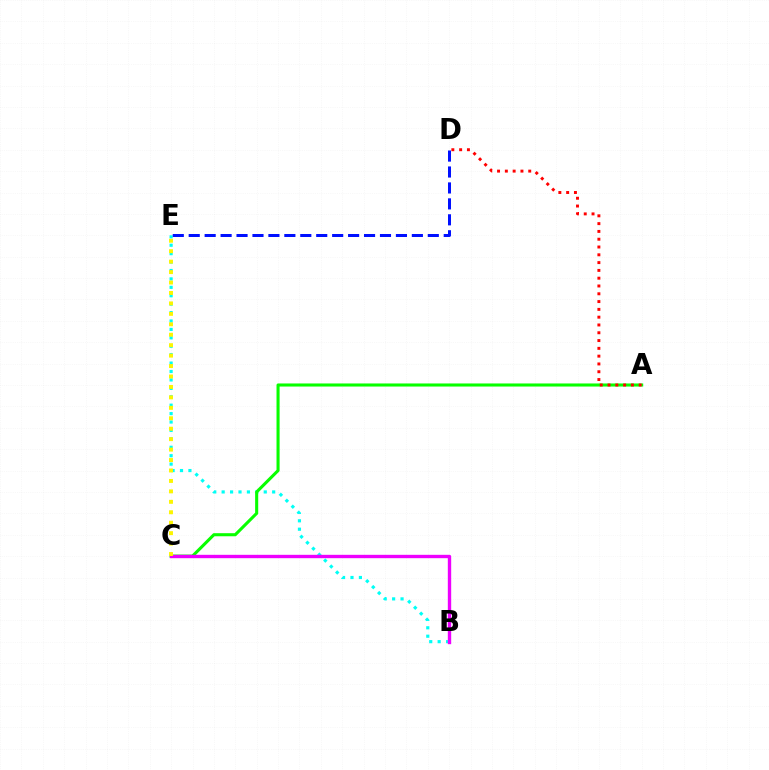{('B', 'E'): [{'color': '#00fff6', 'line_style': 'dotted', 'thickness': 2.29}], ('A', 'C'): [{'color': '#08ff00', 'line_style': 'solid', 'thickness': 2.22}], ('B', 'C'): [{'color': '#ee00ff', 'line_style': 'solid', 'thickness': 2.42}], ('C', 'E'): [{'color': '#fcf500', 'line_style': 'dotted', 'thickness': 2.84}], ('D', 'E'): [{'color': '#0010ff', 'line_style': 'dashed', 'thickness': 2.17}], ('A', 'D'): [{'color': '#ff0000', 'line_style': 'dotted', 'thickness': 2.12}]}